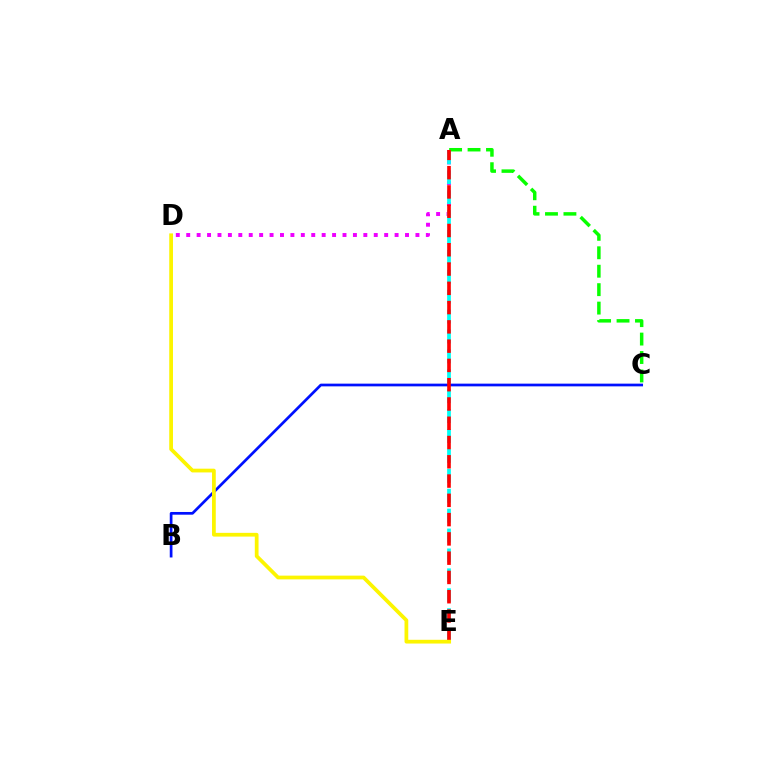{('B', 'C'): [{'color': '#0010ff', 'line_style': 'solid', 'thickness': 1.95}], ('A', 'D'): [{'color': '#ee00ff', 'line_style': 'dotted', 'thickness': 2.83}], ('A', 'C'): [{'color': '#08ff00', 'line_style': 'dashed', 'thickness': 2.51}], ('A', 'E'): [{'color': '#00fff6', 'line_style': 'dashed', 'thickness': 2.7}, {'color': '#ff0000', 'line_style': 'dashed', 'thickness': 2.62}], ('D', 'E'): [{'color': '#fcf500', 'line_style': 'solid', 'thickness': 2.7}]}